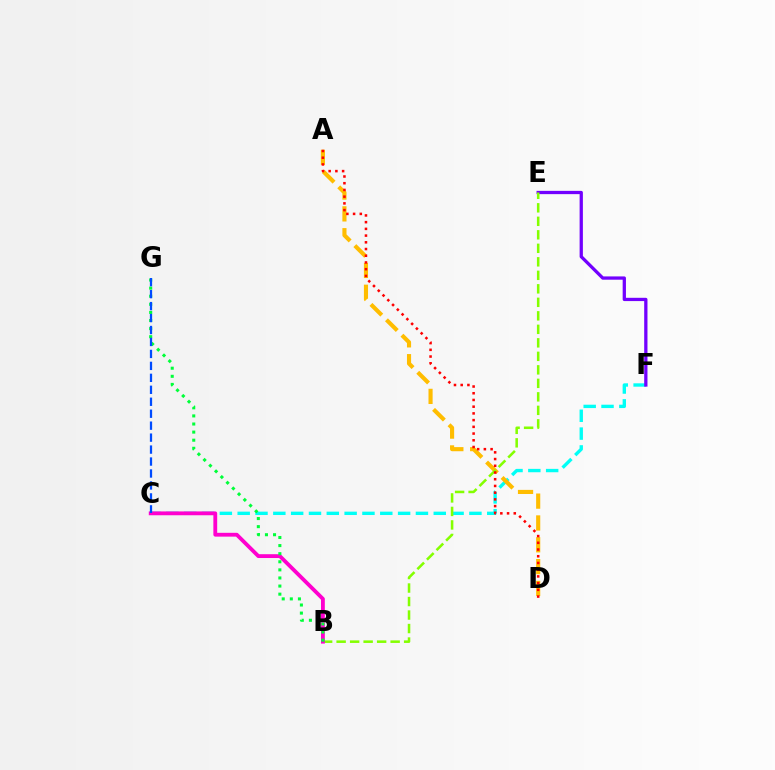{('C', 'F'): [{'color': '#00fff6', 'line_style': 'dashed', 'thickness': 2.42}], ('A', 'D'): [{'color': '#ffbd00', 'line_style': 'dashed', 'thickness': 2.97}, {'color': '#ff0000', 'line_style': 'dotted', 'thickness': 1.83}], ('E', 'F'): [{'color': '#7200ff', 'line_style': 'solid', 'thickness': 2.36}], ('B', 'E'): [{'color': '#84ff00', 'line_style': 'dashed', 'thickness': 1.83}], ('B', 'C'): [{'color': '#ff00cf', 'line_style': 'solid', 'thickness': 2.75}], ('B', 'G'): [{'color': '#00ff39', 'line_style': 'dotted', 'thickness': 2.2}], ('C', 'G'): [{'color': '#004bff', 'line_style': 'dashed', 'thickness': 1.62}]}